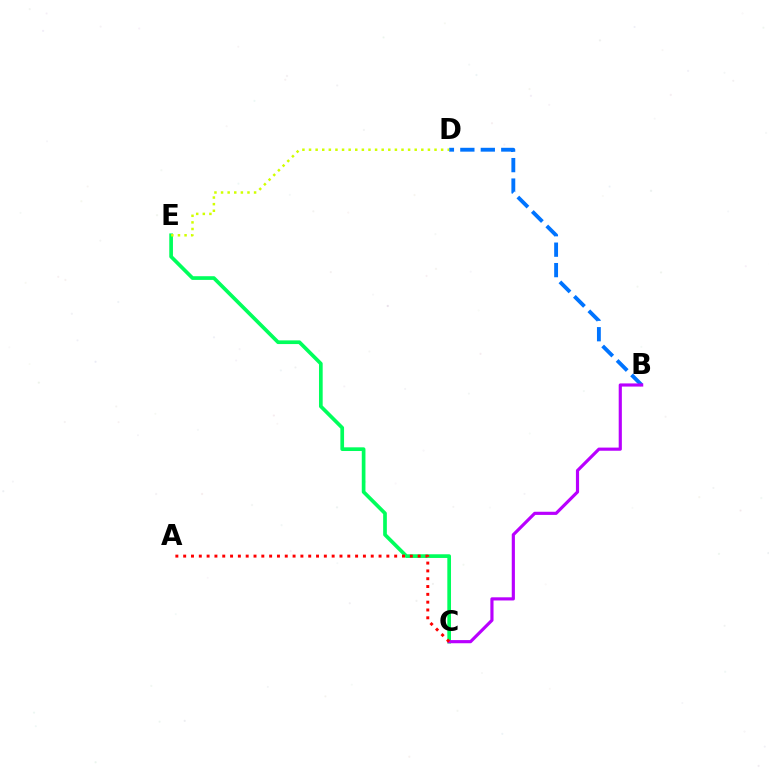{('B', 'D'): [{'color': '#0074ff', 'line_style': 'dashed', 'thickness': 2.78}], ('C', 'E'): [{'color': '#00ff5c', 'line_style': 'solid', 'thickness': 2.65}], ('D', 'E'): [{'color': '#d1ff00', 'line_style': 'dotted', 'thickness': 1.79}], ('B', 'C'): [{'color': '#b900ff', 'line_style': 'solid', 'thickness': 2.27}], ('A', 'C'): [{'color': '#ff0000', 'line_style': 'dotted', 'thickness': 2.12}]}